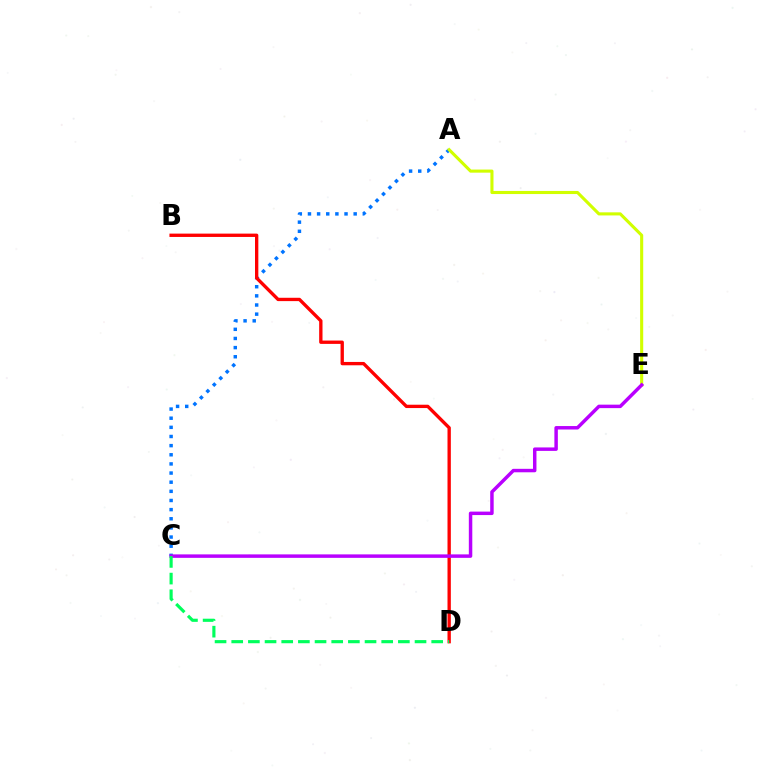{('A', 'C'): [{'color': '#0074ff', 'line_style': 'dotted', 'thickness': 2.48}], ('B', 'D'): [{'color': '#ff0000', 'line_style': 'solid', 'thickness': 2.4}], ('A', 'E'): [{'color': '#d1ff00', 'line_style': 'solid', 'thickness': 2.23}], ('C', 'E'): [{'color': '#b900ff', 'line_style': 'solid', 'thickness': 2.5}], ('C', 'D'): [{'color': '#00ff5c', 'line_style': 'dashed', 'thickness': 2.26}]}